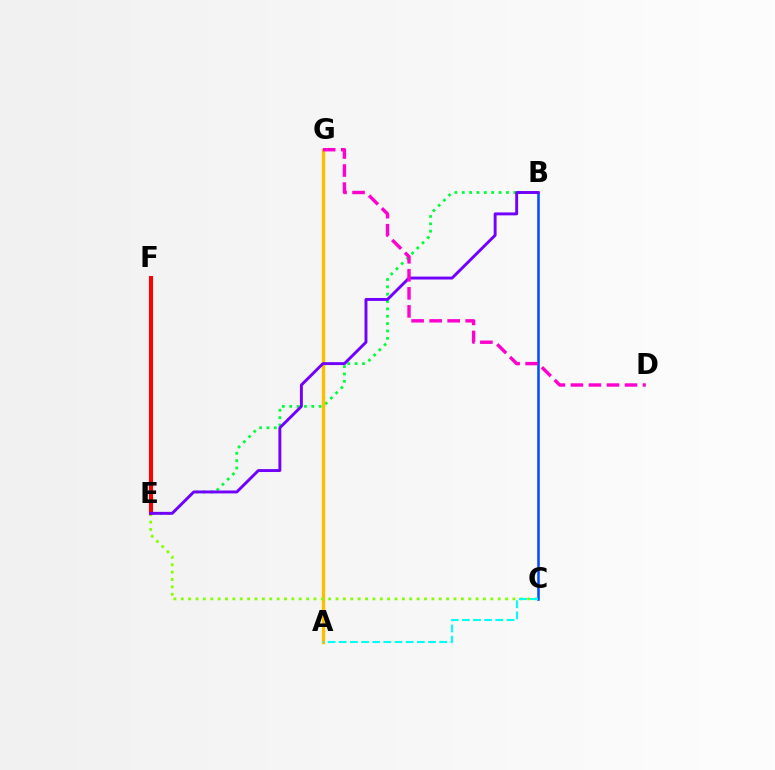{('B', 'E'): [{'color': '#00ff39', 'line_style': 'dotted', 'thickness': 2.0}, {'color': '#7200ff', 'line_style': 'solid', 'thickness': 2.1}], ('A', 'G'): [{'color': '#ffbd00', 'line_style': 'solid', 'thickness': 2.43}], ('C', 'E'): [{'color': '#84ff00', 'line_style': 'dotted', 'thickness': 2.0}], ('E', 'F'): [{'color': '#ff0000', 'line_style': 'solid', 'thickness': 2.91}], ('B', 'C'): [{'color': '#004bff', 'line_style': 'solid', 'thickness': 1.81}], ('A', 'C'): [{'color': '#00fff6', 'line_style': 'dashed', 'thickness': 1.52}], ('D', 'G'): [{'color': '#ff00cf', 'line_style': 'dashed', 'thickness': 2.45}]}